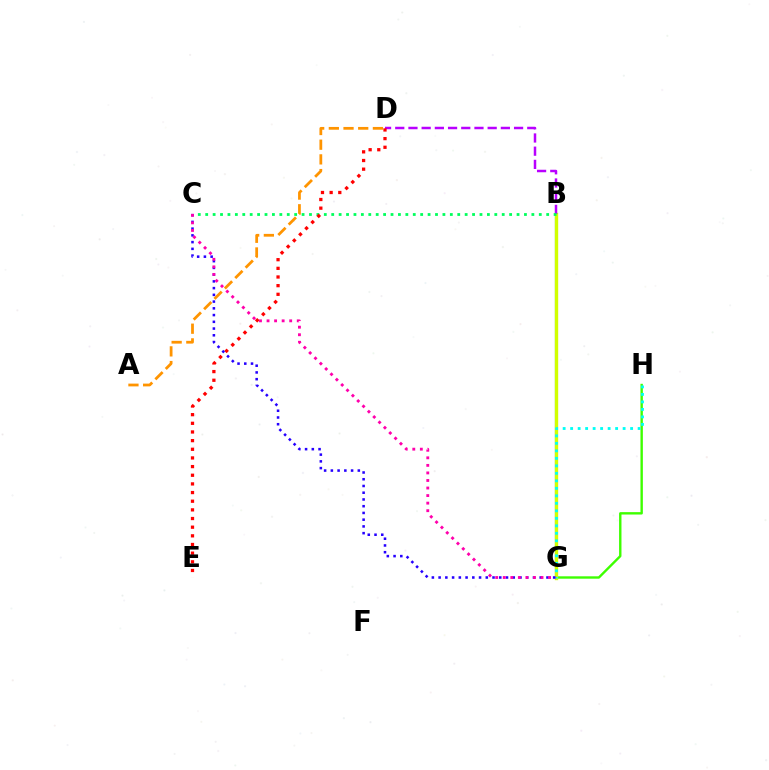{('G', 'H'): [{'color': '#3dff00', 'line_style': 'solid', 'thickness': 1.72}, {'color': '#00fff6', 'line_style': 'dotted', 'thickness': 2.04}], ('A', 'D'): [{'color': '#ff9400', 'line_style': 'dashed', 'thickness': 2.0}], ('B', 'G'): [{'color': '#0074ff', 'line_style': 'solid', 'thickness': 1.55}, {'color': '#d1ff00', 'line_style': 'solid', 'thickness': 2.42}], ('B', 'D'): [{'color': '#b900ff', 'line_style': 'dashed', 'thickness': 1.79}], ('B', 'C'): [{'color': '#00ff5c', 'line_style': 'dotted', 'thickness': 2.01}], ('D', 'E'): [{'color': '#ff0000', 'line_style': 'dotted', 'thickness': 2.35}], ('C', 'G'): [{'color': '#2500ff', 'line_style': 'dotted', 'thickness': 1.83}, {'color': '#ff00ac', 'line_style': 'dotted', 'thickness': 2.05}]}